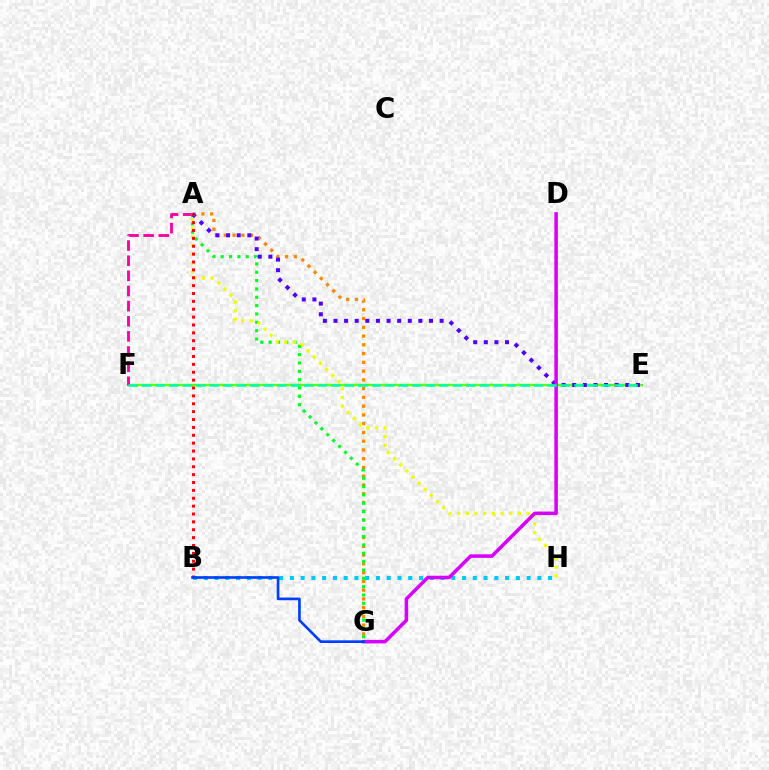{('E', 'F'): [{'color': '#66ff00', 'line_style': 'solid', 'thickness': 1.75}, {'color': '#00ffaf', 'line_style': 'dashed', 'thickness': 1.84}], ('A', 'G'): [{'color': '#ff8800', 'line_style': 'dotted', 'thickness': 2.38}, {'color': '#00ff27', 'line_style': 'dotted', 'thickness': 2.27}], ('A', 'F'): [{'color': '#ff00a0', 'line_style': 'dashed', 'thickness': 2.06}], ('A', 'H'): [{'color': '#eeff00', 'line_style': 'dotted', 'thickness': 2.36}], ('B', 'H'): [{'color': '#00c7ff', 'line_style': 'dotted', 'thickness': 2.92}], ('A', 'E'): [{'color': '#4f00ff', 'line_style': 'dotted', 'thickness': 2.88}], ('A', 'B'): [{'color': '#ff0000', 'line_style': 'dotted', 'thickness': 2.14}], ('D', 'G'): [{'color': '#d600ff', 'line_style': 'solid', 'thickness': 2.54}], ('B', 'G'): [{'color': '#003fff', 'line_style': 'solid', 'thickness': 1.92}]}